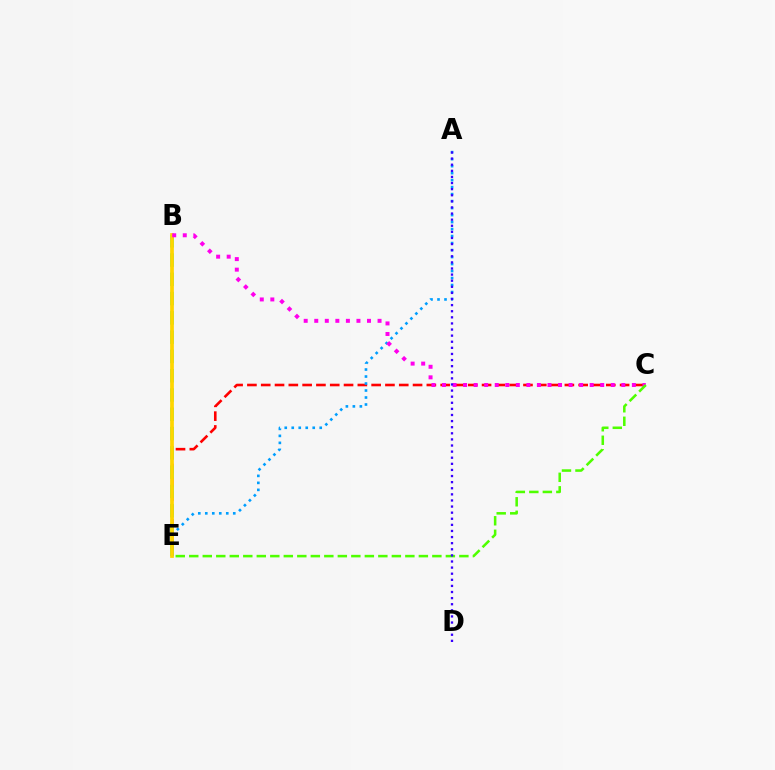{('C', 'E'): [{'color': '#ff0000', 'line_style': 'dashed', 'thickness': 1.88}, {'color': '#4fff00', 'line_style': 'dashed', 'thickness': 1.83}], ('B', 'E'): [{'color': '#00ff86', 'line_style': 'dashed', 'thickness': 2.62}, {'color': '#ffd500', 'line_style': 'solid', 'thickness': 2.68}], ('A', 'E'): [{'color': '#009eff', 'line_style': 'dotted', 'thickness': 1.9}], ('B', 'C'): [{'color': '#ff00ed', 'line_style': 'dotted', 'thickness': 2.87}], ('A', 'D'): [{'color': '#3700ff', 'line_style': 'dotted', 'thickness': 1.66}]}